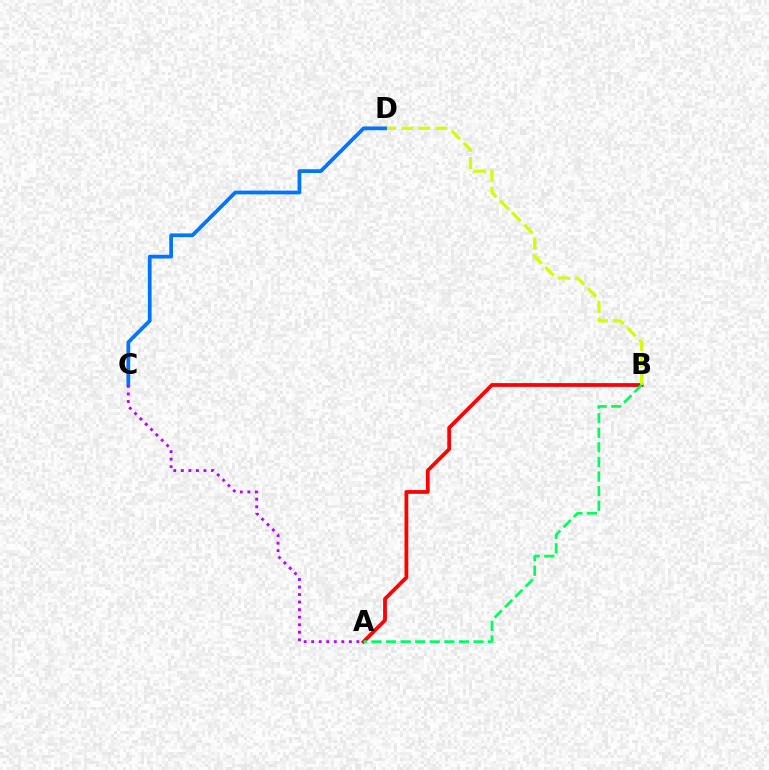{('A', 'B'): [{'color': '#ff0000', 'line_style': 'solid', 'thickness': 2.71}, {'color': '#00ff5c', 'line_style': 'dashed', 'thickness': 1.98}], ('B', 'D'): [{'color': '#d1ff00', 'line_style': 'dashed', 'thickness': 2.32}], ('C', 'D'): [{'color': '#0074ff', 'line_style': 'solid', 'thickness': 2.7}], ('A', 'C'): [{'color': '#b900ff', 'line_style': 'dotted', 'thickness': 2.05}]}